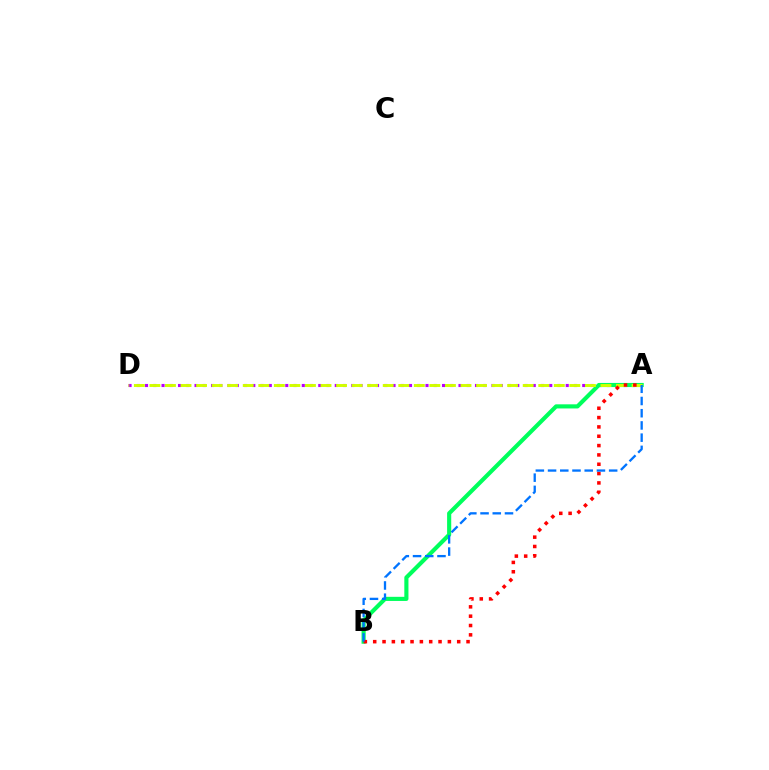{('A', 'D'): [{'color': '#b900ff', 'line_style': 'dotted', 'thickness': 2.24}, {'color': '#d1ff00', 'line_style': 'dashed', 'thickness': 2.11}], ('A', 'B'): [{'color': '#00ff5c', 'line_style': 'solid', 'thickness': 2.97}, {'color': '#ff0000', 'line_style': 'dotted', 'thickness': 2.54}, {'color': '#0074ff', 'line_style': 'dashed', 'thickness': 1.66}]}